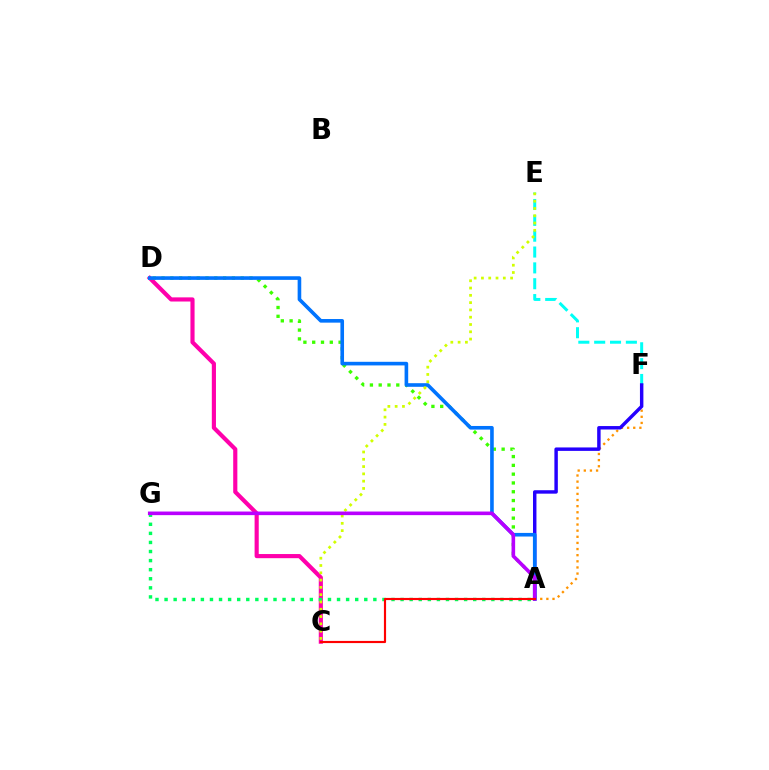{('C', 'D'): [{'color': '#ff00ac', 'line_style': 'solid', 'thickness': 2.99}], ('A', 'F'): [{'color': '#ff9400', 'line_style': 'dotted', 'thickness': 1.67}, {'color': '#2500ff', 'line_style': 'solid', 'thickness': 2.48}], ('E', 'F'): [{'color': '#00fff6', 'line_style': 'dashed', 'thickness': 2.15}], ('A', 'D'): [{'color': '#3dff00', 'line_style': 'dotted', 'thickness': 2.39}, {'color': '#0074ff', 'line_style': 'solid', 'thickness': 2.6}], ('A', 'G'): [{'color': '#00ff5c', 'line_style': 'dotted', 'thickness': 2.47}, {'color': '#b900ff', 'line_style': 'solid', 'thickness': 2.59}], ('C', 'E'): [{'color': '#d1ff00', 'line_style': 'dotted', 'thickness': 1.98}], ('A', 'C'): [{'color': '#ff0000', 'line_style': 'solid', 'thickness': 1.56}]}